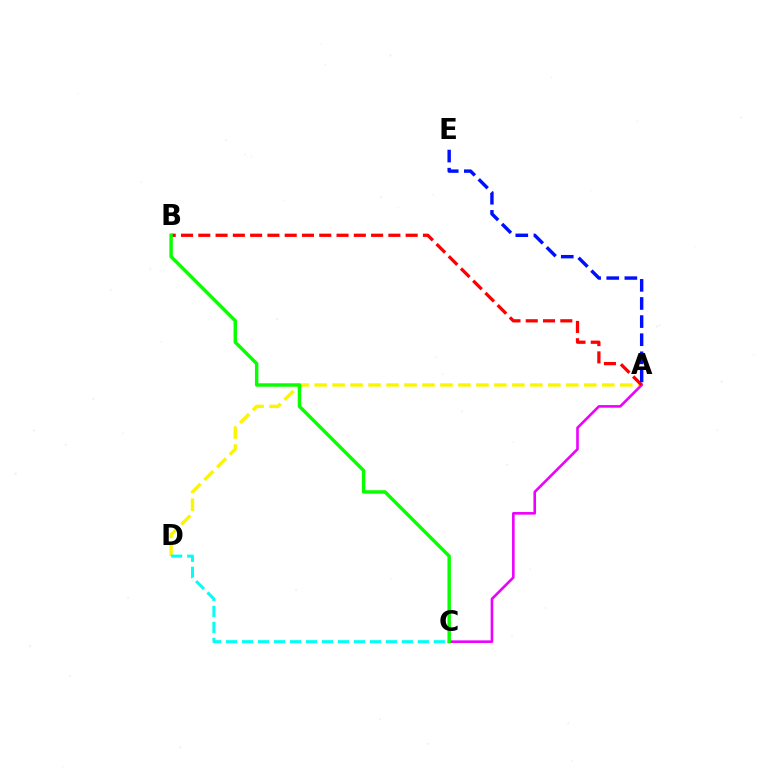{('A', 'D'): [{'color': '#fcf500', 'line_style': 'dashed', 'thickness': 2.44}], ('A', 'C'): [{'color': '#ee00ff', 'line_style': 'solid', 'thickness': 1.88}], ('A', 'B'): [{'color': '#ff0000', 'line_style': 'dashed', 'thickness': 2.35}], ('A', 'E'): [{'color': '#0010ff', 'line_style': 'dashed', 'thickness': 2.46}], ('B', 'C'): [{'color': '#08ff00', 'line_style': 'solid', 'thickness': 2.47}], ('C', 'D'): [{'color': '#00fff6', 'line_style': 'dashed', 'thickness': 2.17}]}